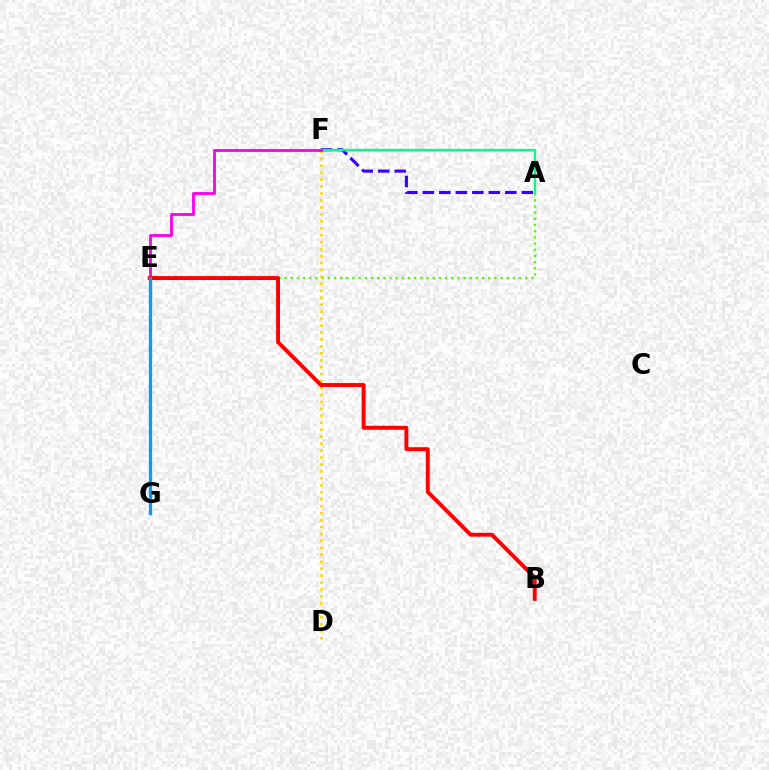{('A', 'F'): [{'color': '#3700ff', 'line_style': 'dashed', 'thickness': 2.24}, {'color': '#00ff86', 'line_style': 'solid', 'thickness': 1.66}], ('A', 'E'): [{'color': '#4fff00', 'line_style': 'dotted', 'thickness': 1.68}], ('D', 'F'): [{'color': '#ffd500', 'line_style': 'dotted', 'thickness': 1.89}], ('E', 'F'): [{'color': '#ff00ed', 'line_style': 'solid', 'thickness': 2.06}], ('B', 'E'): [{'color': '#ff0000', 'line_style': 'solid', 'thickness': 2.82}], ('E', 'G'): [{'color': '#009eff', 'line_style': 'solid', 'thickness': 2.34}]}